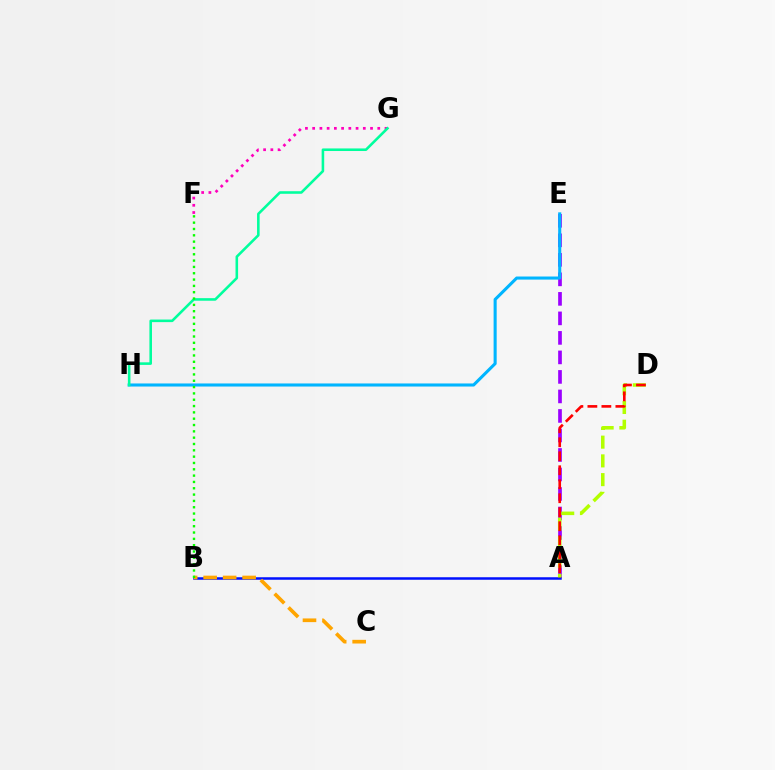{('A', 'E'): [{'color': '#9b00ff', 'line_style': 'dashed', 'thickness': 2.65}], ('A', 'B'): [{'color': '#0010ff', 'line_style': 'solid', 'thickness': 1.8}], ('F', 'G'): [{'color': '#ff00bd', 'line_style': 'dotted', 'thickness': 1.97}], ('A', 'D'): [{'color': '#b3ff00', 'line_style': 'dashed', 'thickness': 2.54}, {'color': '#ff0000', 'line_style': 'dashed', 'thickness': 1.9}], ('B', 'C'): [{'color': '#ffa500', 'line_style': 'dashed', 'thickness': 2.65}], ('E', 'H'): [{'color': '#00b5ff', 'line_style': 'solid', 'thickness': 2.22}], ('G', 'H'): [{'color': '#00ff9d', 'line_style': 'solid', 'thickness': 1.86}], ('B', 'F'): [{'color': '#08ff00', 'line_style': 'dotted', 'thickness': 1.72}]}